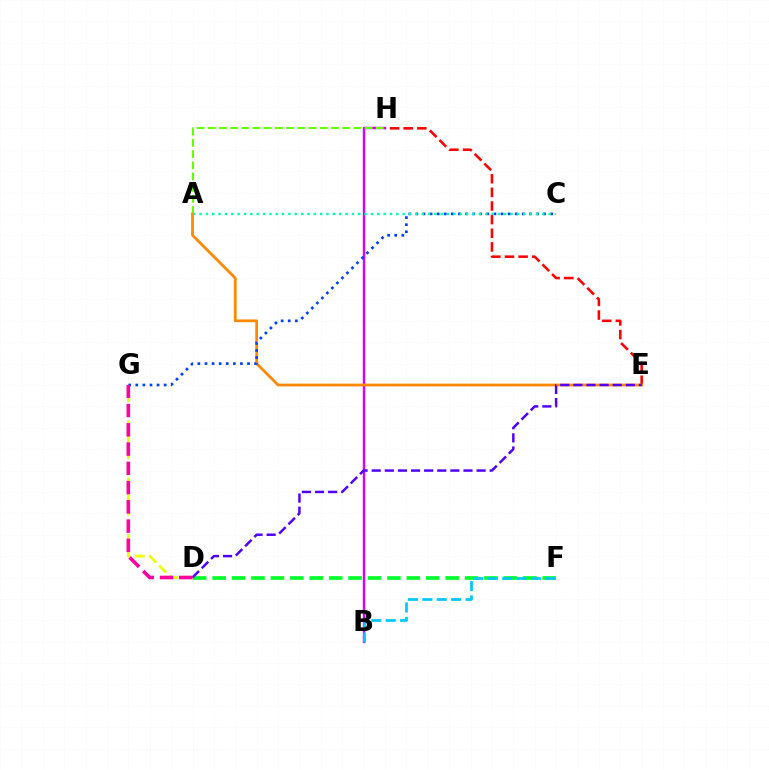{('B', 'H'): [{'color': '#d600ff', 'line_style': 'solid', 'thickness': 1.76}], ('A', 'H'): [{'color': '#66ff00', 'line_style': 'dashed', 'thickness': 1.52}], ('D', 'F'): [{'color': '#00ff27', 'line_style': 'dashed', 'thickness': 2.64}], ('E', 'H'): [{'color': '#ff0000', 'line_style': 'dashed', 'thickness': 1.85}], ('A', 'E'): [{'color': '#ff8800', 'line_style': 'solid', 'thickness': 1.98}], ('C', 'G'): [{'color': '#003fff', 'line_style': 'dotted', 'thickness': 1.93}], ('D', 'G'): [{'color': '#eeff00', 'line_style': 'dashed', 'thickness': 1.93}, {'color': '#ff00a0', 'line_style': 'dashed', 'thickness': 2.62}], ('A', 'C'): [{'color': '#00ffaf', 'line_style': 'dotted', 'thickness': 1.72}], ('D', 'E'): [{'color': '#4f00ff', 'line_style': 'dashed', 'thickness': 1.78}], ('B', 'F'): [{'color': '#00c7ff', 'line_style': 'dashed', 'thickness': 1.96}]}